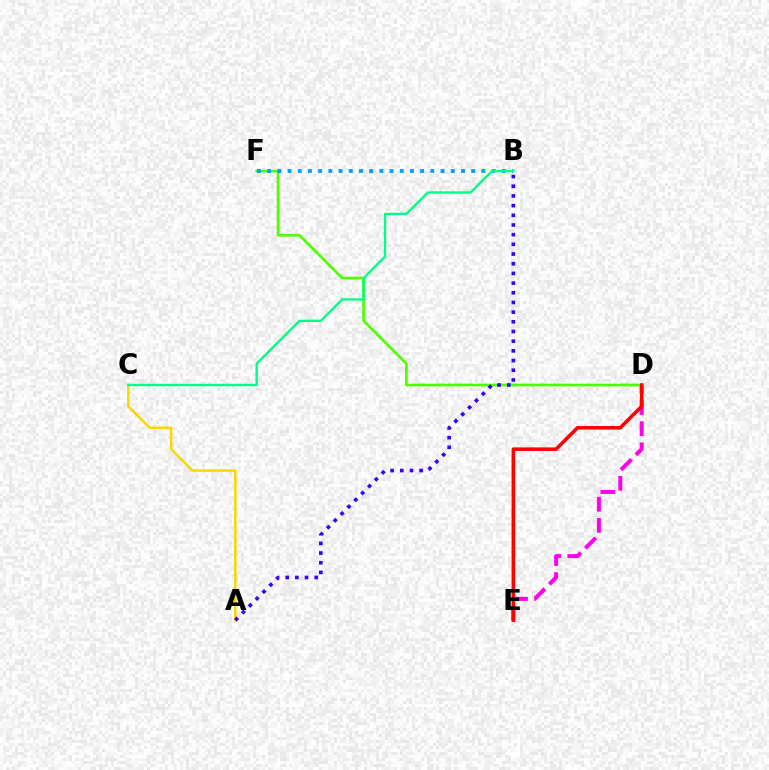{('D', 'E'): [{'color': '#ff00ed', 'line_style': 'dashed', 'thickness': 2.87}, {'color': '#ff0000', 'line_style': 'solid', 'thickness': 2.55}], ('D', 'F'): [{'color': '#4fff00', 'line_style': 'solid', 'thickness': 1.94}], ('A', 'C'): [{'color': '#ffd500', 'line_style': 'solid', 'thickness': 1.78}], ('B', 'F'): [{'color': '#009eff', 'line_style': 'dotted', 'thickness': 2.77}], ('A', 'B'): [{'color': '#3700ff', 'line_style': 'dotted', 'thickness': 2.63}], ('B', 'C'): [{'color': '#00ff86', 'line_style': 'solid', 'thickness': 1.7}]}